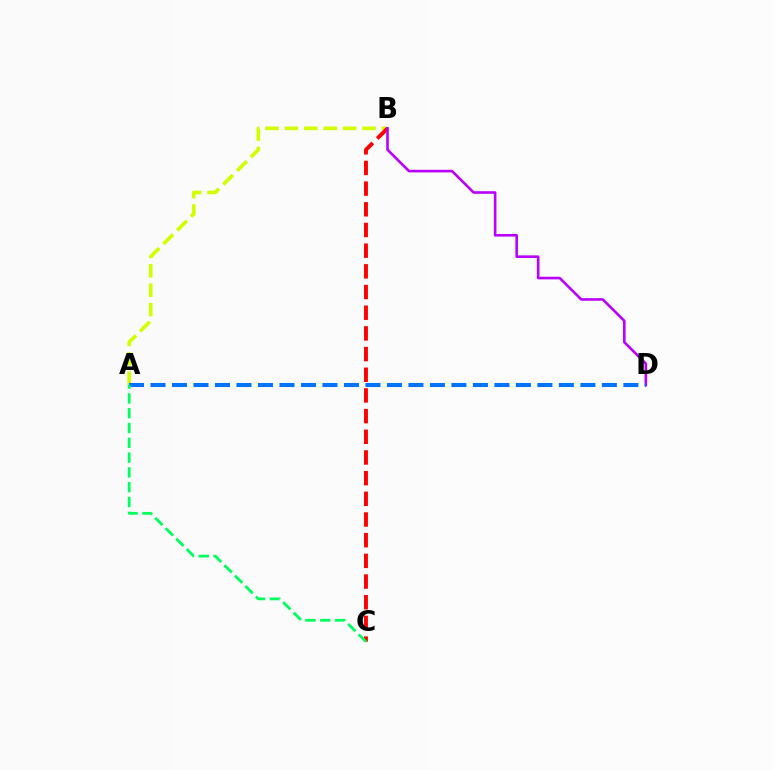{('A', 'B'): [{'color': '#d1ff00', 'line_style': 'dashed', 'thickness': 2.64}], ('B', 'C'): [{'color': '#ff0000', 'line_style': 'dashed', 'thickness': 2.81}], ('B', 'D'): [{'color': '#b900ff', 'line_style': 'solid', 'thickness': 1.88}], ('A', 'D'): [{'color': '#0074ff', 'line_style': 'dashed', 'thickness': 2.92}], ('A', 'C'): [{'color': '#00ff5c', 'line_style': 'dashed', 'thickness': 2.01}]}